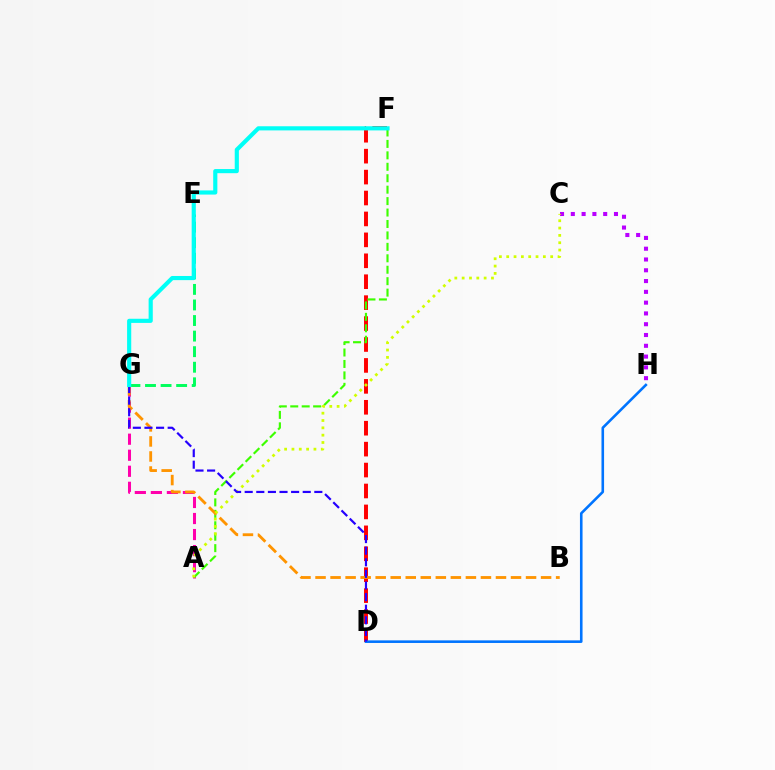{('C', 'H'): [{'color': '#b900ff', 'line_style': 'dotted', 'thickness': 2.93}], ('D', 'F'): [{'color': '#ff0000', 'line_style': 'dashed', 'thickness': 2.84}], ('A', 'G'): [{'color': '#ff00ac', 'line_style': 'dashed', 'thickness': 2.18}], ('A', 'F'): [{'color': '#3dff00', 'line_style': 'dashed', 'thickness': 1.55}], ('D', 'H'): [{'color': '#0074ff', 'line_style': 'solid', 'thickness': 1.87}], ('B', 'G'): [{'color': '#ff9400', 'line_style': 'dashed', 'thickness': 2.04}], ('A', 'C'): [{'color': '#d1ff00', 'line_style': 'dotted', 'thickness': 1.99}], ('D', 'G'): [{'color': '#2500ff', 'line_style': 'dashed', 'thickness': 1.58}], ('E', 'G'): [{'color': '#00ff5c', 'line_style': 'dashed', 'thickness': 2.11}], ('F', 'G'): [{'color': '#00fff6', 'line_style': 'solid', 'thickness': 2.99}]}